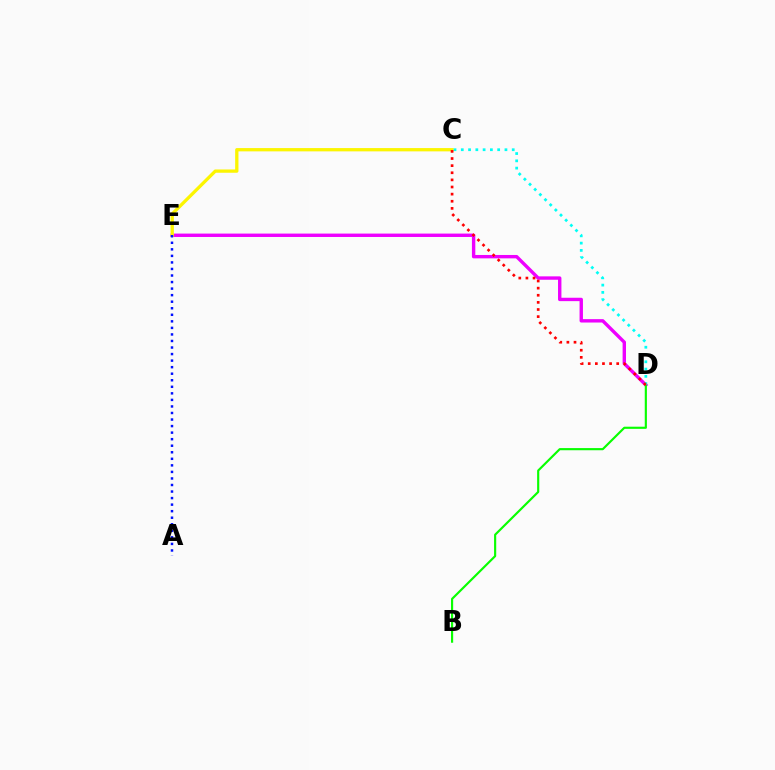{('D', 'E'): [{'color': '#ee00ff', 'line_style': 'solid', 'thickness': 2.44}], ('C', 'E'): [{'color': '#fcf500', 'line_style': 'solid', 'thickness': 2.37}], ('A', 'E'): [{'color': '#0010ff', 'line_style': 'dotted', 'thickness': 1.78}], ('B', 'D'): [{'color': '#08ff00', 'line_style': 'solid', 'thickness': 1.55}], ('C', 'D'): [{'color': '#00fff6', 'line_style': 'dotted', 'thickness': 1.98}, {'color': '#ff0000', 'line_style': 'dotted', 'thickness': 1.93}]}